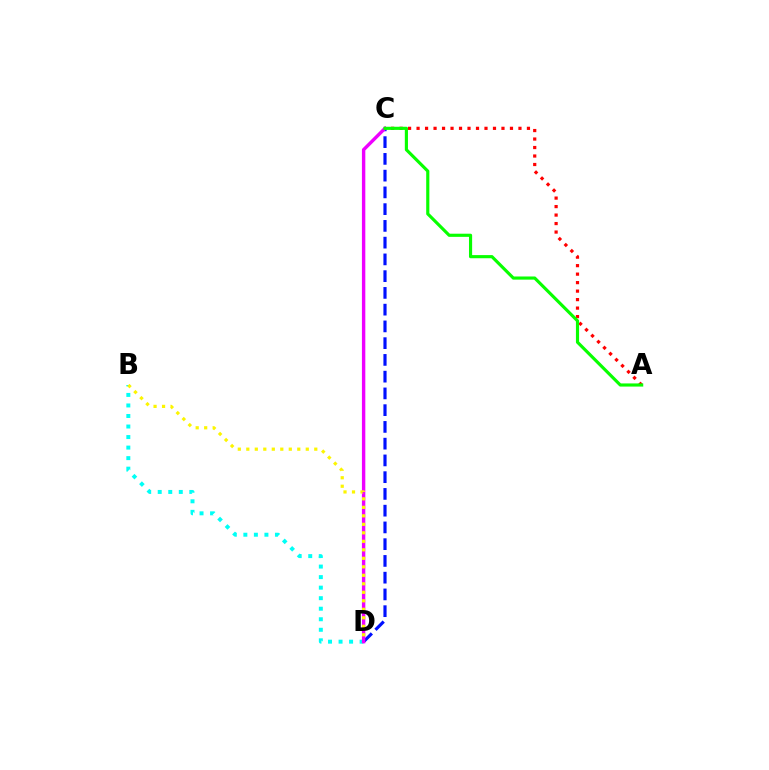{('B', 'D'): [{'color': '#00fff6', 'line_style': 'dotted', 'thickness': 2.86}, {'color': '#fcf500', 'line_style': 'dotted', 'thickness': 2.31}], ('C', 'D'): [{'color': '#0010ff', 'line_style': 'dashed', 'thickness': 2.28}, {'color': '#ee00ff', 'line_style': 'solid', 'thickness': 2.44}], ('A', 'C'): [{'color': '#ff0000', 'line_style': 'dotted', 'thickness': 2.31}, {'color': '#08ff00', 'line_style': 'solid', 'thickness': 2.27}]}